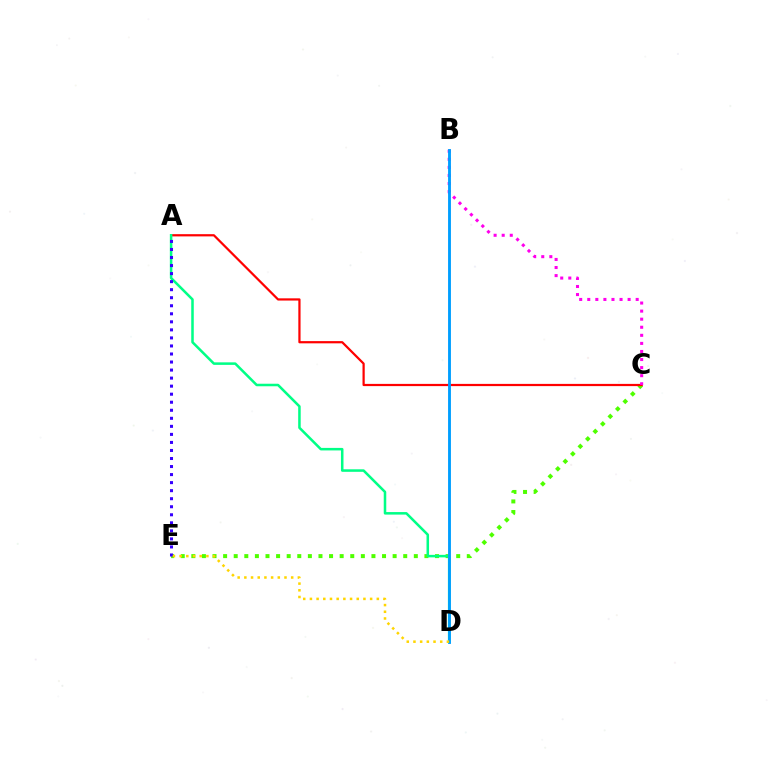{('C', 'E'): [{'color': '#4fff00', 'line_style': 'dotted', 'thickness': 2.88}], ('A', 'C'): [{'color': '#ff0000', 'line_style': 'solid', 'thickness': 1.6}], ('A', 'D'): [{'color': '#00ff86', 'line_style': 'solid', 'thickness': 1.82}], ('B', 'C'): [{'color': '#ff00ed', 'line_style': 'dotted', 'thickness': 2.19}], ('B', 'D'): [{'color': '#009eff', 'line_style': 'solid', 'thickness': 2.07}], ('A', 'E'): [{'color': '#3700ff', 'line_style': 'dotted', 'thickness': 2.18}], ('D', 'E'): [{'color': '#ffd500', 'line_style': 'dotted', 'thickness': 1.82}]}